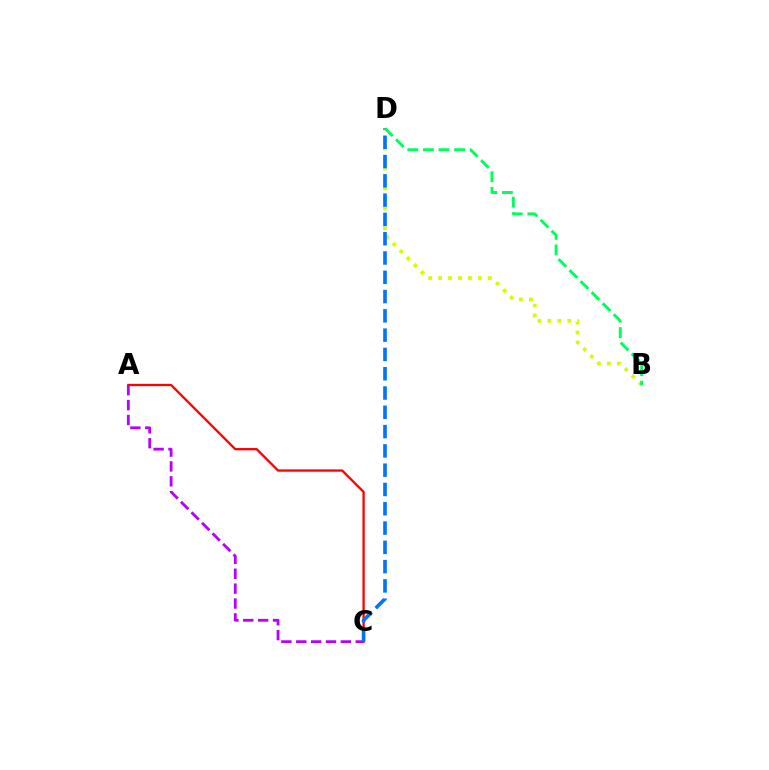{('A', 'C'): [{'color': '#b900ff', 'line_style': 'dashed', 'thickness': 2.02}, {'color': '#ff0000', 'line_style': 'solid', 'thickness': 1.66}], ('B', 'D'): [{'color': '#d1ff00', 'line_style': 'dotted', 'thickness': 2.71}, {'color': '#00ff5c', 'line_style': 'dashed', 'thickness': 2.12}], ('C', 'D'): [{'color': '#0074ff', 'line_style': 'dashed', 'thickness': 2.62}]}